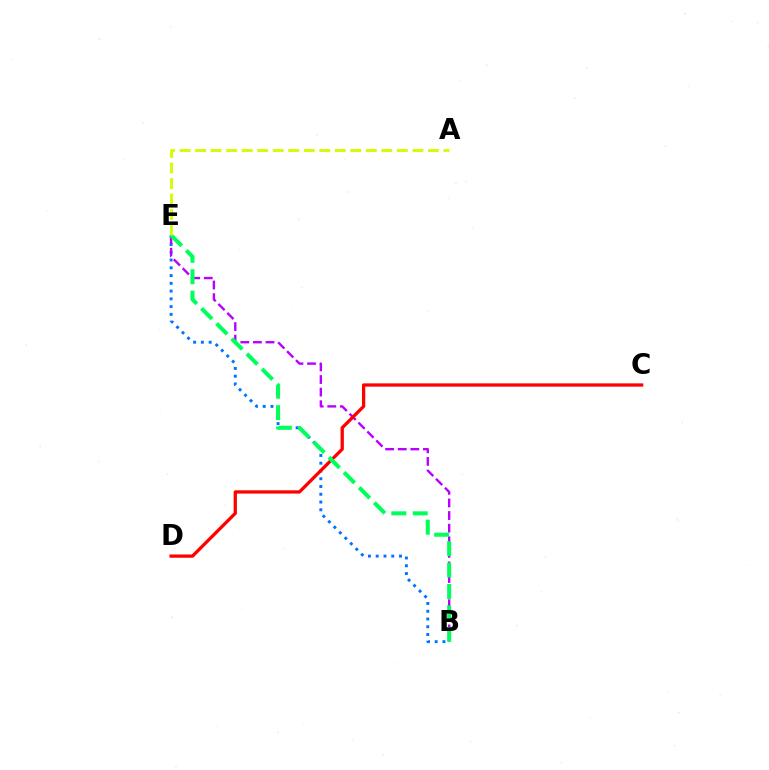{('B', 'E'): [{'color': '#0074ff', 'line_style': 'dotted', 'thickness': 2.11}, {'color': '#b900ff', 'line_style': 'dashed', 'thickness': 1.71}, {'color': '#00ff5c', 'line_style': 'dashed', 'thickness': 2.91}], ('C', 'D'): [{'color': '#ff0000', 'line_style': 'solid', 'thickness': 2.36}], ('A', 'E'): [{'color': '#d1ff00', 'line_style': 'dashed', 'thickness': 2.11}]}